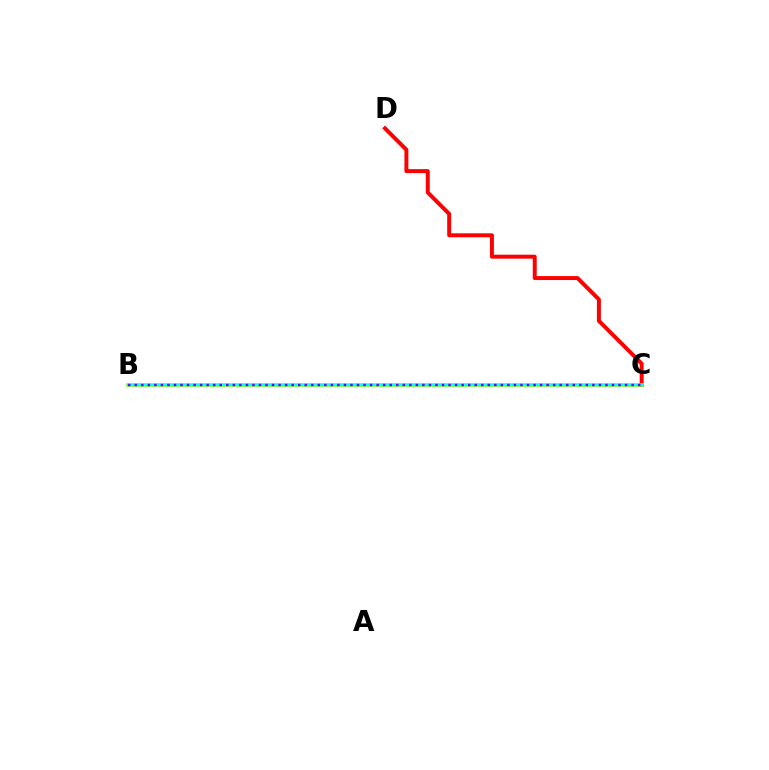{('C', 'D'): [{'color': '#ff0000', 'line_style': 'solid', 'thickness': 2.85}], ('B', 'C'): [{'color': '#84ff00', 'line_style': 'solid', 'thickness': 2.58}, {'color': '#00fff6', 'line_style': 'solid', 'thickness': 1.67}, {'color': '#7200ff', 'line_style': 'dotted', 'thickness': 1.78}]}